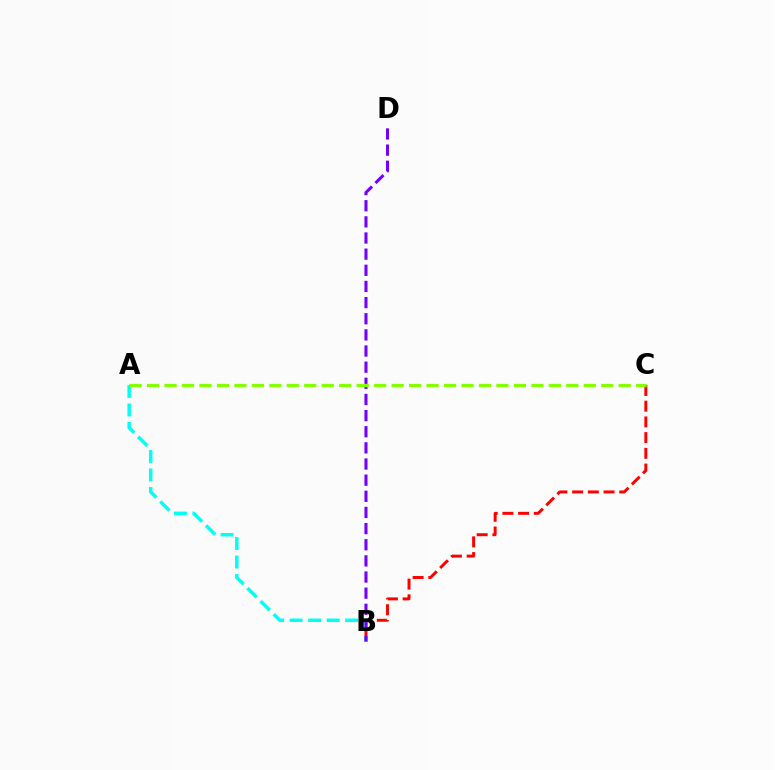{('B', 'C'): [{'color': '#ff0000', 'line_style': 'dashed', 'thickness': 2.13}], ('A', 'B'): [{'color': '#00fff6', 'line_style': 'dashed', 'thickness': 2.51}], ('B', 'D'): [{'color': '#7200ff', 'line_style': 'dashed', 'thickness': 2.19}], ('A', 'C'): [{'color': '#84ff00', 'line_style': 'dashed', 'thickness': 2.37}]}